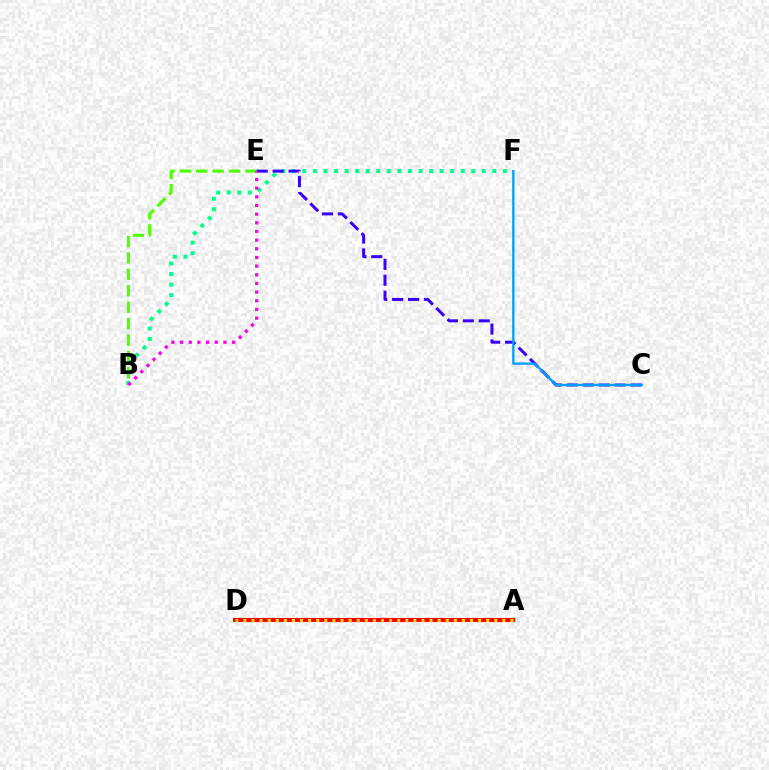{('B', 'E'): [{'color': '#4fff00', 'line_style': 'dashed', 'thickness': 2.23}, {'color': '#ff00ed', 'line_style': 'dotted', 'thickness': 2.35}], ('B', 'F'): [{'color': '#00ff86', 'line_style': 'dotted', 'thickness': 2.87}], ('A', 'D'): [{'color': '#ff0000', 'line_style': 'solid', 'thickness': 2.93}, {'color': '#ffd500', 'line_style': 'dotted', 'thickness': 2.2}], ('C', 'E'): [{'color': '#3700ff', 'line_style': 'dashed', 'thickness': 2.16}], ('C', 'F'): [{'color': '#009eff', 'line_style': 'solid', 'thickness': 1.68}]}